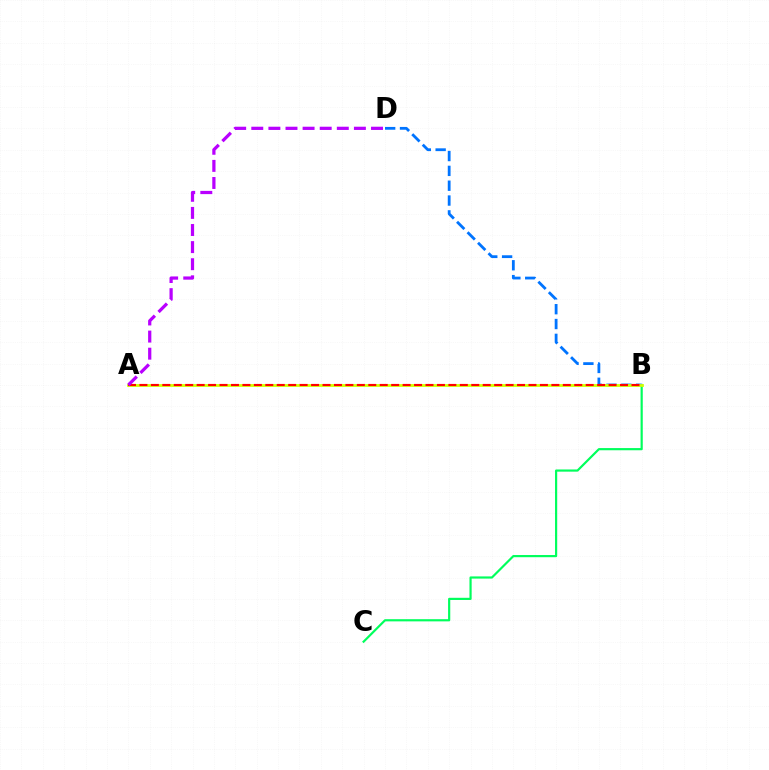{('B', 'C'): [{'color': '#00ff5c', 'line_style': 'solid', 'thickness': 1.57}], ('B', 'D'): [{'color': '#0074ff', 'line_style': 'dashed', 'thickness': 2.02}], ('A', 'B'): [{'color': '#d1ff00', 'line_style': 'solid', 'thickness': 2.01}, {'color': '#ff0000', 'line_style': 'dashed', 'thickness': 1.55}], ('A', 'D'): [{'color': '#b900ff', 'line_style': 'dashed', 'thickness': 2.32}]}